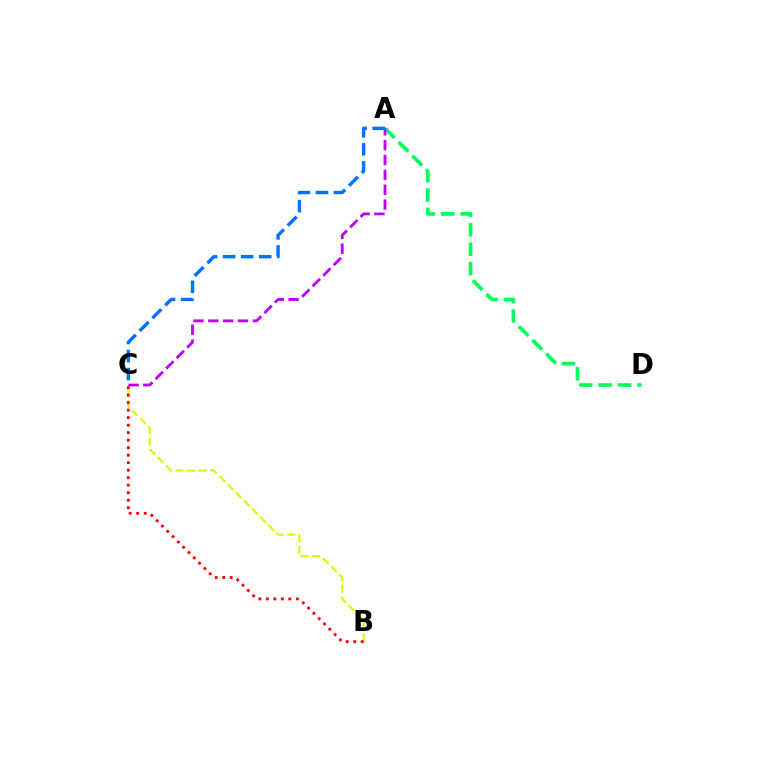{('B', 'C'): [{'color': '#d1ff00', 'line_style': 'dashed', 'thickness': 1.57}, {'color': '#ff0000', 'line_style': 'dotted', 'thickness': 2.04}], ('A', 'D'): [{'color': '#00ff5c', 'line_style': 'dashed', 'thickness': 2.64}], ('A', 'C'): [{'color': '#b900ff', 'line_style': 'dashed', 'thickness': 2.02}, {'color': '#0074ff', 'line_style': 'dashed', 'thickness': 2.45}]}